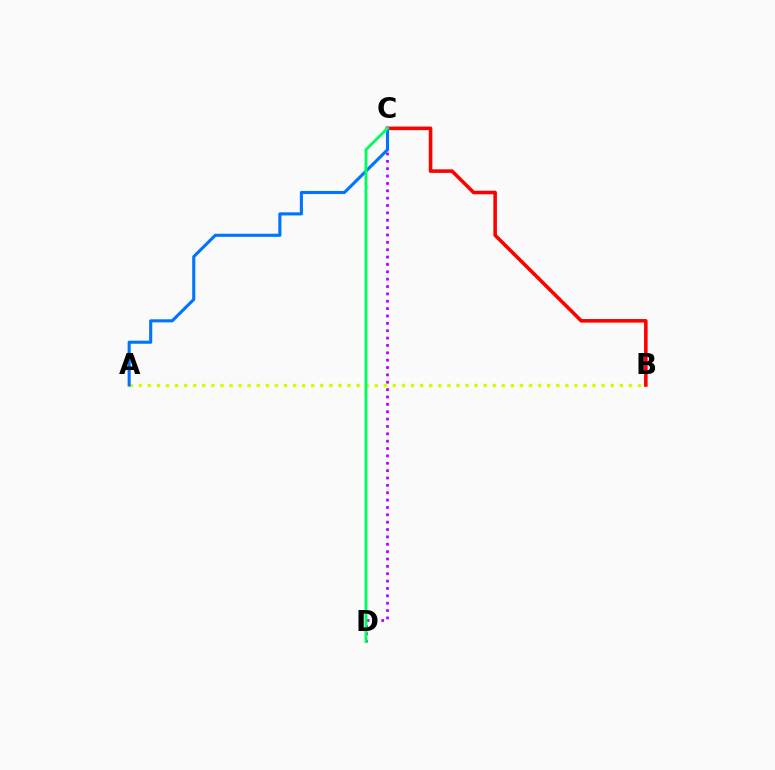{('B', 'C'): [{'color': '#ff0000', 'line_style': 'solid', 'thickness': 2.57}], ('C', 'D'): [{'color': '#b900ff', 'line_style': 'dotted', 'thickness': 2.0}, {'color': '#00ff5c', 'line_style': 'solid', 'thickness': 2.06}], ('A', 'B'): [{'color': '#d1ff00', 'line_style': 'dotted', 'thickness': 2.47}], ('A', 'C'): [{'color': '#0074ff', 'line_style': 'solid', 'thickness': 2.23}]}